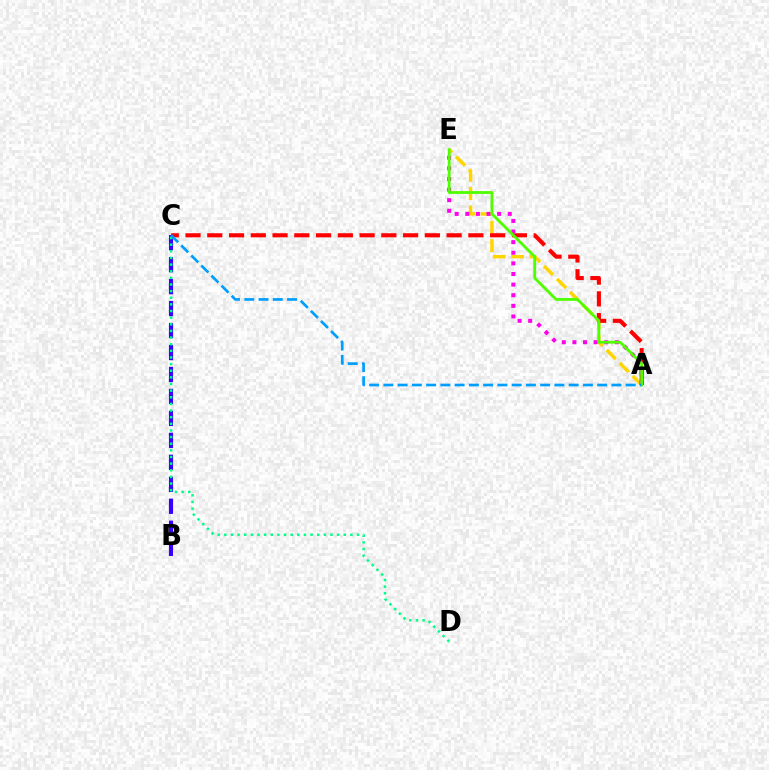{('A', 'E'): [{'color': '#ffd500', 'line_style': 'dashed', 'thickness': 2.49}, {'color': '#ff00ed', 'line_style': 'dotted', 'thickness': 2.88}, {'color': '#4fff00', 'line_style': 'solid', 'thickness': 2.03}], ('A', 'C'): [{'color': '#ff0000', 'line_style': 'dashed', 'thickness': 2.96}, {'color': '#009eff', 'line_style': 'dashed', 'thickness': 1.94}], ('B', 'C'): [{'color': '#3700ff', 'line_style': 'dashed', 'thickness': 2.98}], ('C', 'D'): [{'color': '#00ff86', 'line_style': 'dotted', 'thickness': 1.8}]}